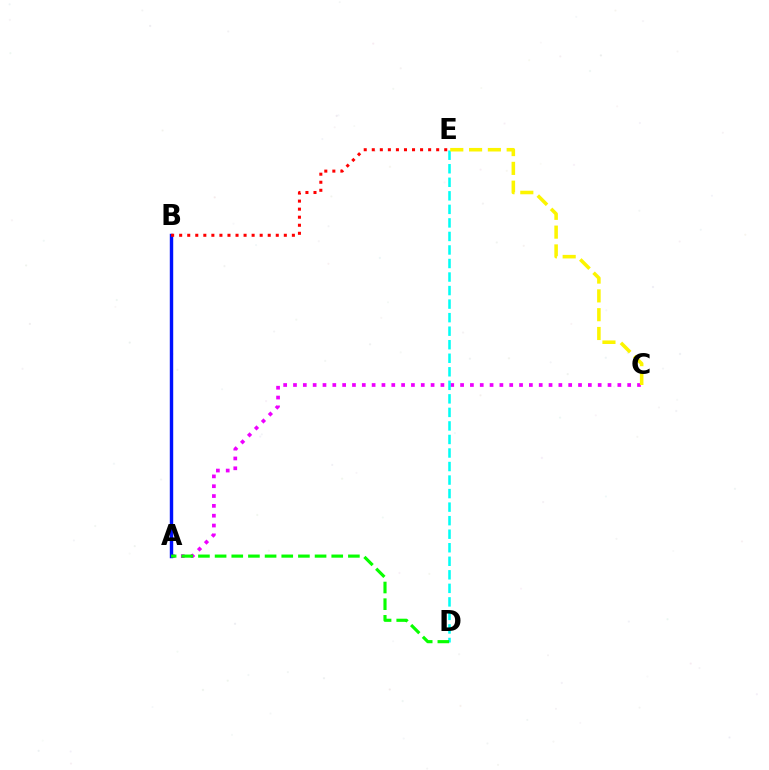{('A', 'C'): [{'color': '#ee00ff', 'line_style': 'dotted', 'thickness': 2.67}], ('D', 'E'): [{'color': '#00fff6', 'line_style': 'dashed', 'thickness': 1.84}], ('A', 'B'): [{'color': '#0010ff', 'line_style': 'solid', 'thickness': 2.46}], ('B', 'E'): [{'color': '#ff0000', 'line_style': 'dotted', 'thickness': 2.19}], ('A', 'D'): [{'color': '#08ff00', 'line_style': 'dashed', 'thickness': 2.26}], ('C', 'E'): [{'color': '#fcf500', 'line_style': 'dashed', 'thickness': 2.55}]}